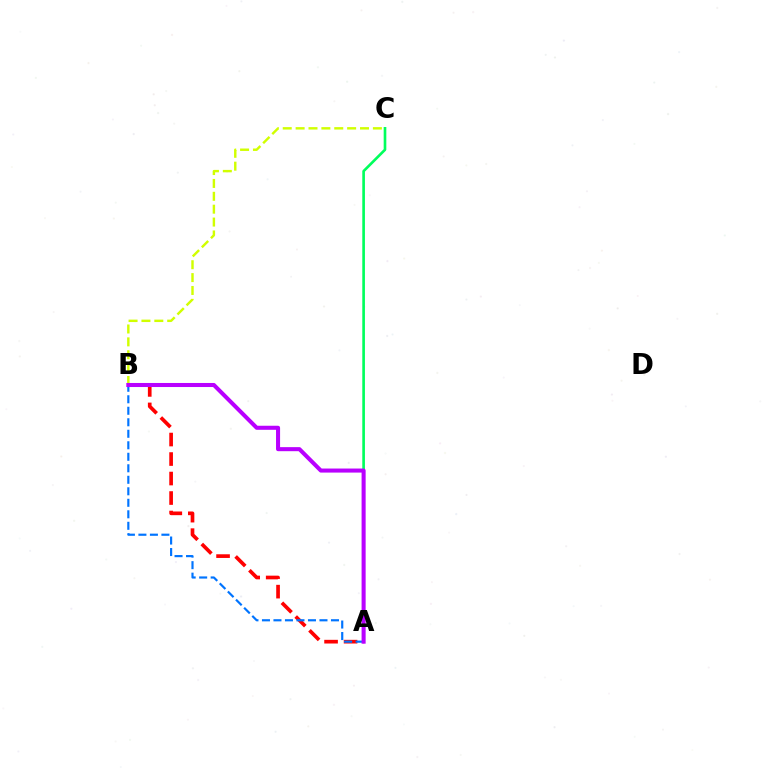{('A', 'C'): [{'color': '#00ff5c', 'line_style': 'solid', 'thickness': 1.9}], ('A', 'B'): [{'color': '#ff0000', 'line_style': 'dashed', 'thickness': 2.65}, {'color': '#0074ff', 'line_style': 'dashed', 'thickness': 1.56}, {'color': '#b900ff', 'line_style': 'solid', 'thickness': 2.92}], ('B', 'C'): [{'color': '#d1ff00', 'line_style': 'dashed', 'thickness': 1.75}]}